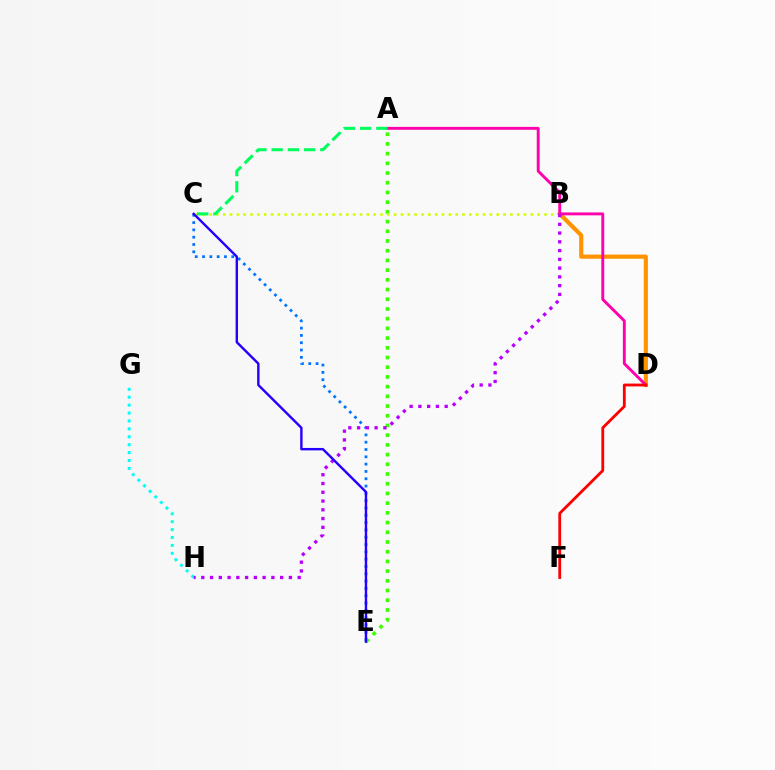{('C', 'E'): [{'color': '#0074ff', 'line_style': 'dotted', 'thickness': 1.99}, {'color': '#2500ff', 'line_style': 'solid', 'thickness': 1.74}], ('A', 'E'): [{'color': '#3dff00', 'line_style': 'dotted', 'thickness': 2.64}], ('B', 'D'): [{'color': '#ff9400', 'line_style': 'solid', 'thickness': 2.99}], ('B', 'C'): [{'color': '#d1ff00', 'line_style': 'dotted', 'thickness': 1.86}], ('G', 'H'): [{'color': '#00fff6', 'line_style': 'dotted', 'thickness': 2.15}], ('A', 'D'): [{'color': '#ff00ac', 'line_style': 'solid', 'thickness': 2.09}], ('B', 'H'): [{'color': '#b900ff', 'line_style': 'dotted', 'thickness': 2.38}], ('D', 'F'): [{'color': '#ff0000', 'line_style': 'solid', 'thickness': 2.02}], ('A', 'C'): [{'color': '#00ff5c', 'line_style': 'dashed', 'thickness': 2.2}]}